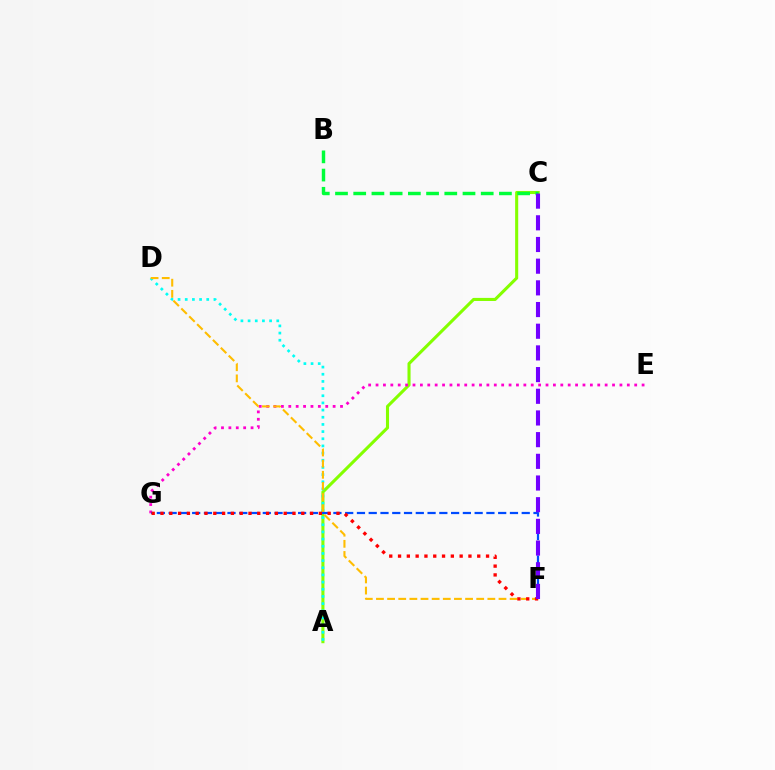{('A', 'C'): [{'color': '#84ff00', 'line_style': 'solid', 'thickness': 2.22}], ('E', 'G'): [{'color': '#ff00cf', 'line_style': 'dotted', 'thickness': 2.01}], ('A', 'D'): [{'color': '#00fff6', 'line_style': 'dotted', 'thickness': 1.95}], ('D', 'F'): [{'color': '#ffbd00', 'line_style': 'dashed', 'thickness': 1.51}], ('F', 'G'): [{'color': '#004bff', 'line_style': 'dashed', 'thickness': 1.6}, {'color': '#ff0000', 'line_style': 'dotted', 'thickness': 2.39}], ('B', 'C'): [{'color': '#00ff39', 'line_style': 'dashed', 'thickness': 2.47}], ('C', 'F'): [{'color': '#7200ff', 'line_style': 'dashed', 'thickness': 2.95}]}